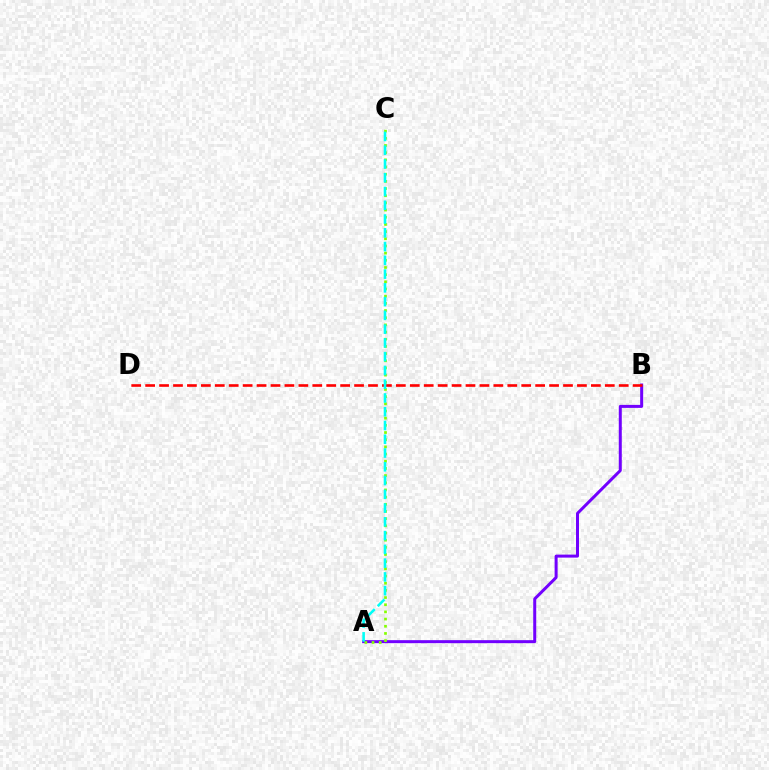{('A', 'B'): [{'color': '#7200ff', 'line_style': 'solid', 'thickness': 2.16}], ('A', 'C'): [{'color': '#84ff00', 'line_style': 'dotted', 'thickness': 1.95}, {'color': '#00fff6', 'line_style': 'dashed', 'thickness': 1.87}], ('B', 'D'): [{'color': '#ff0000', 'line_style': 'dashed', 'thickness': 1.89}]}